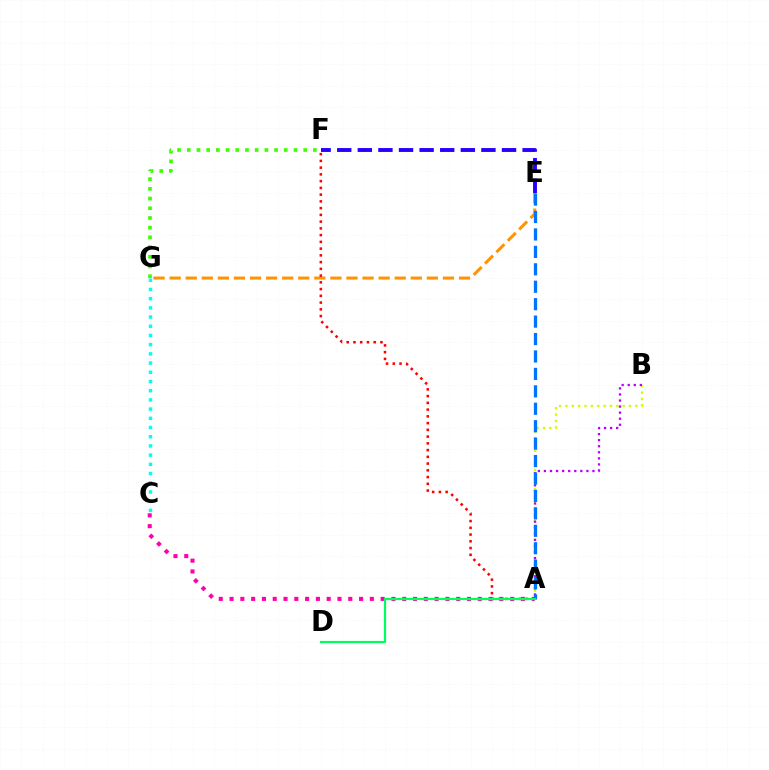{('E', 'G'): [{'color': '#ff9400', 'line_style': 'dashed', 'thickness': 2.18}], ('A', 'B'): [{'color': '#d1ff00', 'line_style': 'dotted', 'thickness': 1.73}, {'color': '#b900ff', 'line_style': 'dotted', 'thickness': 1.65}], ('C', 'G'): [{'color': '#00fff6', 'line_style': 'dotted', 'thickness': 2.5}], ('A', 'F'): [{'color': '#ff0000', 'line_style': 'dotted', 'thickness': 1.83}], ('F', 'G'): [{'color': '#3dff00', 'line_style': 'dotted', 'thickness': 2.64}], ('A', 'C'): [{'color': '#ff00ac', 'line_style': 'dotted', 'thickness': 2.93}], ('E', 'F'): [{'color': '#2500ff', 'line_style': 'dashed', 'thickness': 2.8}], ('A', 'E'): [{'color': '#0074ff', 'line_style': 'dashed', 'thickness': 2.37}], ('A', 'D'): [{'color': '#00ff5c', 'line_style': 'solid', 'thickness': 1.58}]}